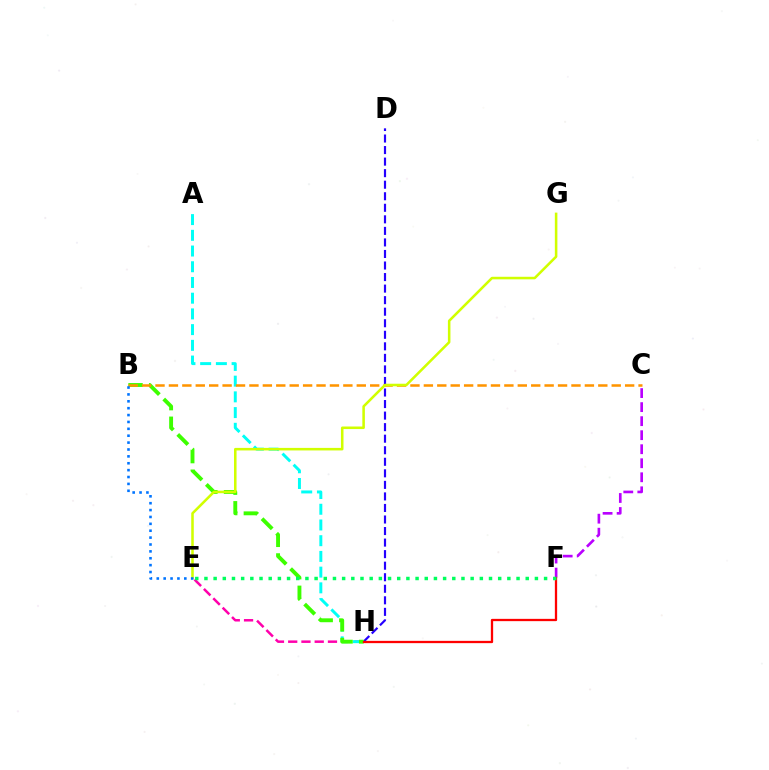{('D', 'H'): [{'color': '#2500ff', 'line_style': 'dashed', 'thickness': 1.57}], ('E', 'H'): [{'color': '#ff00ac', 'line_style': 'dashed', 'thickness': 1.8}], ('C', 'F'): [{'color': '#b900ff', 'line_style': 'dashed', 'thickness': 1.91}], ('A', 'H'): [{'color': '#00fff6', 'line_style': 'dashed', 'thickness': 2.14}], ('B', 'H'): [{'color': '#3dff00', 'line_style': 'dashed', 'thickness': 2.8}], ('B', 'C'): [{'color': '#ff9400', 'line_style': 'dashed', 'thickness': 1.82}], ('F', 'H'): [{'color': '#ff0000', 'line_style': 'solid', 'thickness': 1.65}], ('E', 'G'): [{'color': '#d1ff00', 'line_style': 'solid', 'thickness': 1.83}], ('E', 'F'): [{'color': '#00ff5c', 'line_style': 'dotted', 'thickness': 2.49}], ('B', 'E'): [{'color': '#0074ff', 'line_style': 'dotted', 'thickness': 1.87}]}